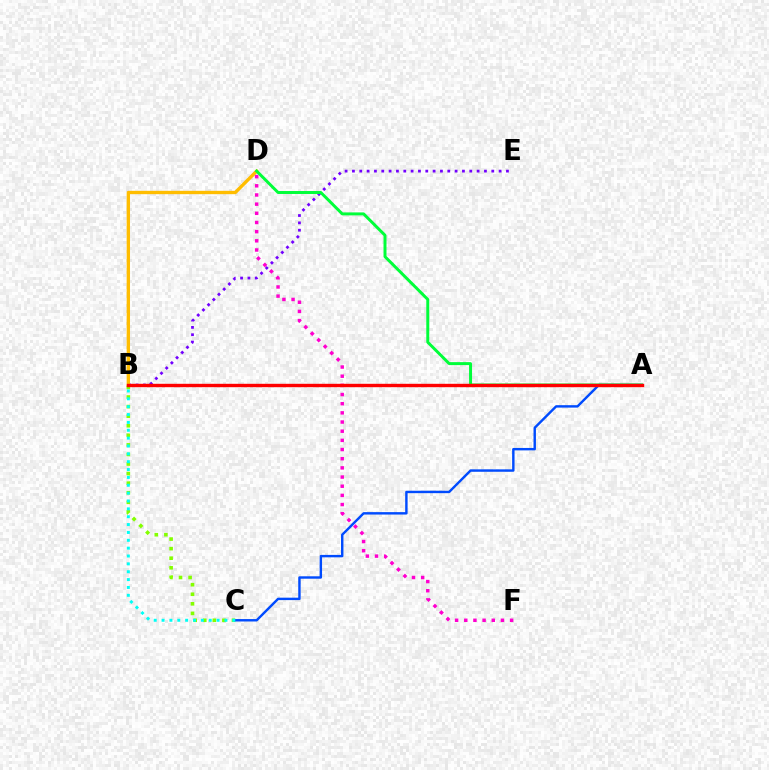{('B', 'C'): [{'color': '#84ff00', 'line_style': 'dotted', 'thickness': 2.6}, {'color': '#00fff6', 'line_style': 'dotted', 'thickness': 2.14}], ('A', 'C'): [{'color': '#004bff', 'line_style': 'solid', 'thickness': 1.75}], ('B', 'E'): [{'color': '#7200ff', 'line_style': 'dotted', 'thickness': 1.99}], ('B', 'D'): [{'color': '#ffbd00', 'line_style': 'solid', 'thickness': 2.42}], ('A', 'D'): [{'color': '#00ff39', 'line_style': 'solid', 'thickness': 2.14}], ('D', 'F'): [{'color': '#ff00cf', 'line_style': 'dotted', 'thickness': 2.49}], ('A', 'B'): [{'color': '#ff0000', 'line_style': 'solid', 'thickness': 2.44}]}